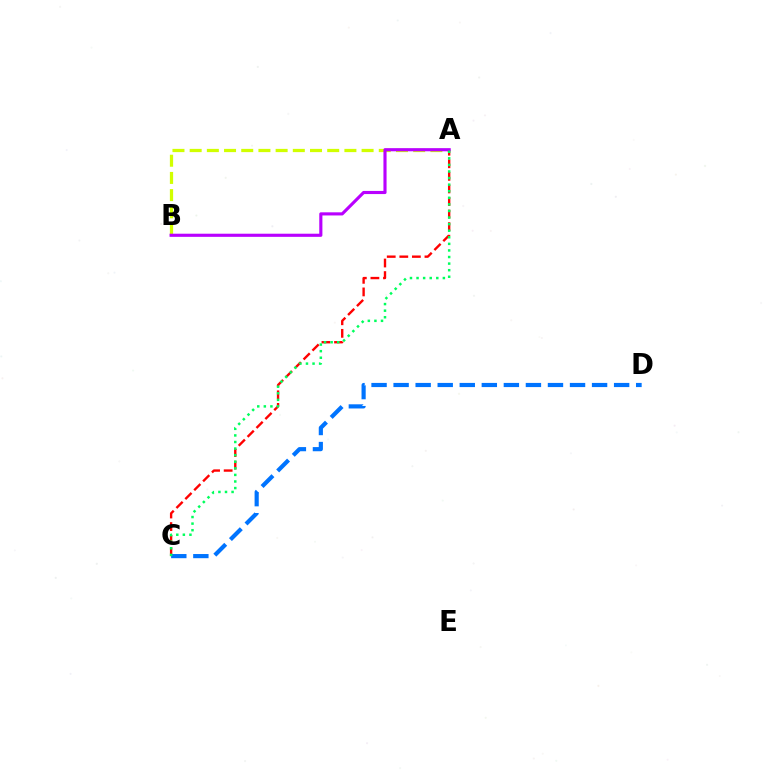{('A', 'B'): [{'color': '#d1ff00', 'line_style': 'dashed', 'thickness': 2.34}, {'color': '#b900ff', 'line_style': 'solid', 'thickness': 2.25}], ('A', 'C'): [{'color': '#ff0000', 'line_style': 'dashed', 'thickness': 1.71}, {'color': '#00ff5c', 'line_style': 'dotted', 'thickness': 1.79}], ('C', 'D'): [{'color': '#0074ff', 'line_style': 'dashed', 'thickness': 3.0}]}